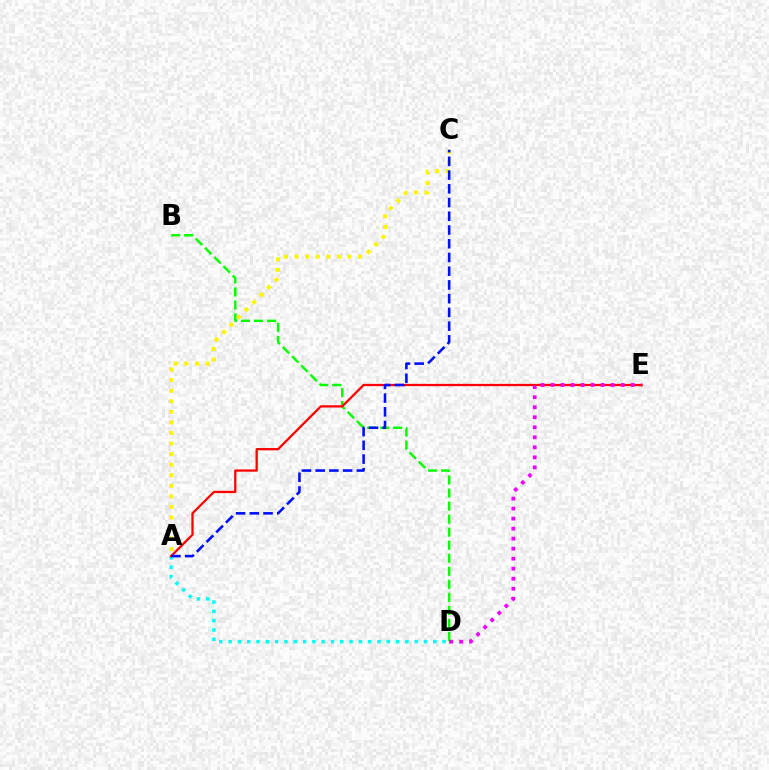{('B', 'D'): [{'color': '#08ff00', 'line_style': 'dashed', 'thickness': 1.77}], ('A', 'D'): [{'color': '#00fff6', 'line_style': 'dotted', 'thickness': 2.53}], ('A', 'E'): [{'color': '#ff0000', 'line_style': 'solid', 'thickness': 1.63}], ('D', 'E'): [{'color': '#ee00ff', 'line_style': 'dotted', 'thickness': 2.72}], ('A', 'C'): [{'color': '#fcf500', 'line_style': 'dotted', 'thickness': 2.87}, {'color': '#0010ff', 'line_style': 'dashed', 'thickness': 1.87}]}